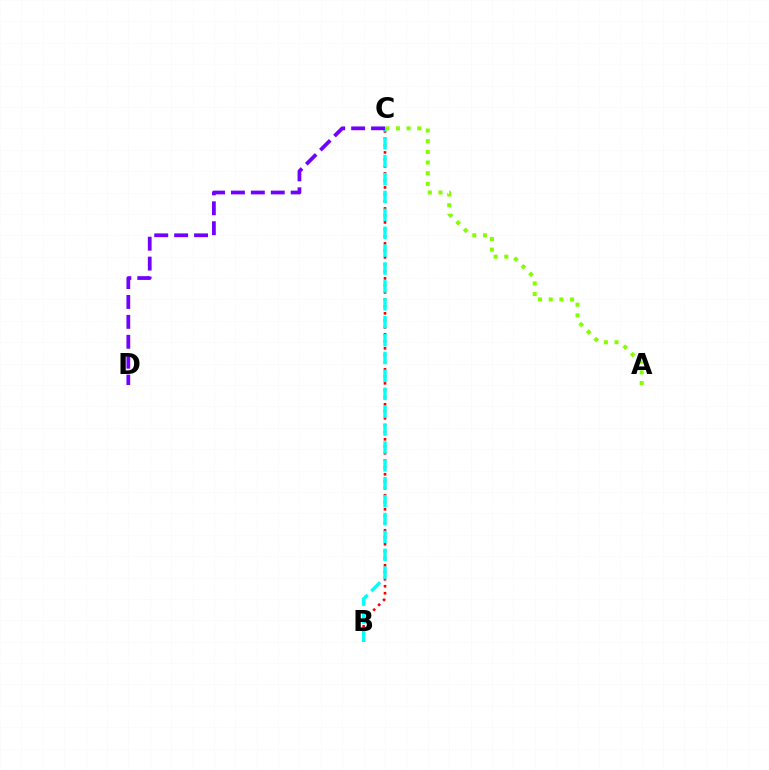{('B', 'C'): [{'color': '#ff0000', 'line_style': 'dotted', 'thickness': 1.9}, {'color': '#00fff6', 'line_style': 'dashed', 'thickness': 2.43}], ('C', 'D'): [{'color': '#7200ff', 'line_style': 'dashed', 'thickness': 2.71}], ('A', 'C'): [{'color': '#84ff00', 'line_style': 'dotted', 'thickness': 2.9}]}